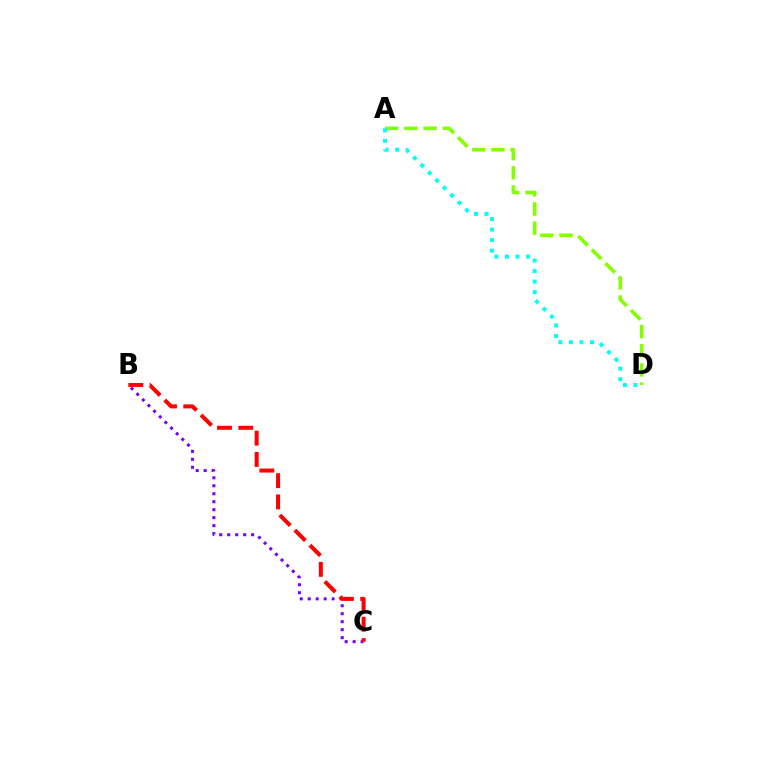{('A', 'D'): [{'color': '#84ff00', 'line_style': 'dashed', 'thickness': 2.61}, {'color': '#00fff6', 'line_style': 'dotted', 'thickness': 2.86}], ('B', 'C'): [{'color': '#7200ff', 'line_style': 'dotted', 'thickness': 2.17}, {'color': '#ff0000', 'line_style': 'dashed', 'thickness': 2.89}]}